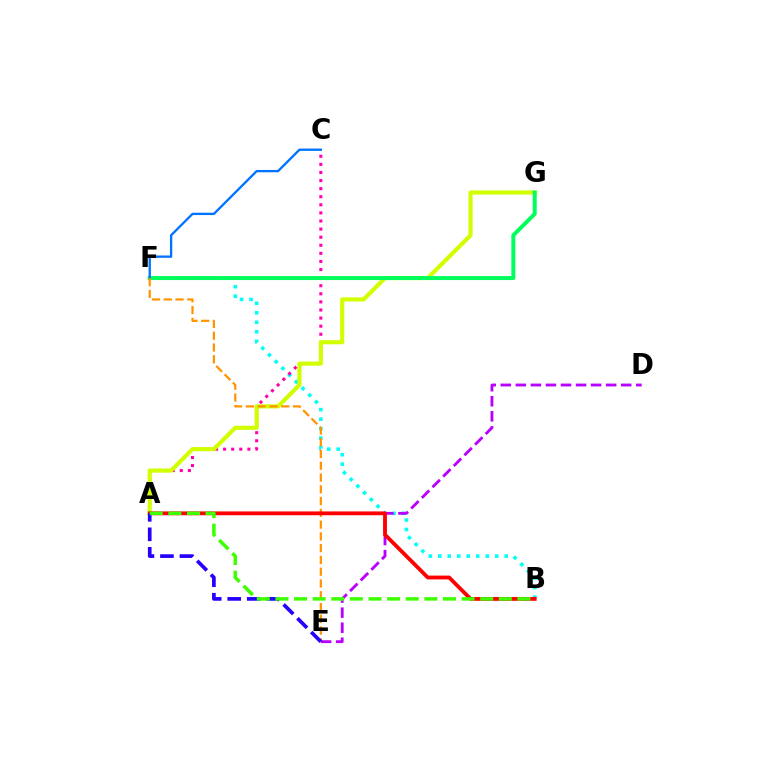{('B', 'F'): [{'color': '#00fff6', 'line_style': 'dotted', 'thickness': 2.58}], ('A', 'C'): [{'color': '#ff00ac', 'line_style': 'dotted', 'thickness': 2.2}], ('A', 'G'): [{'color': '#d1ff00', 'line_style': 'solid', 'thickness': 2.98}], ('F', 'G'): [{'color': '#00ff5c', 'line_style': 'solid', 'thickness': 2.85}], ('C', 'F'): [{'color': '#0074ff', 'line_style': 'solid', 'thickness': 1.68}], ('E', 'F'): [{'color': '#ff9400', 'line_style': 'dashed', 'thickness': 1.6}], ('D', 'E'): [{'color': '#b900ff', 'line_style': 'dashed', 'thickness': 2.04}], ('A', 'B'): [{'color': '#ff0000', 'line_style': 'solid', 'thickness': 2.75}, {'color': '#3dff00', 'line_style': 'dashed', 'thickness': 2.53}], ('A', 'E'): [{'color': '#2500ff', 'line_style': 'dashed', 'thickness': 2.65}]}